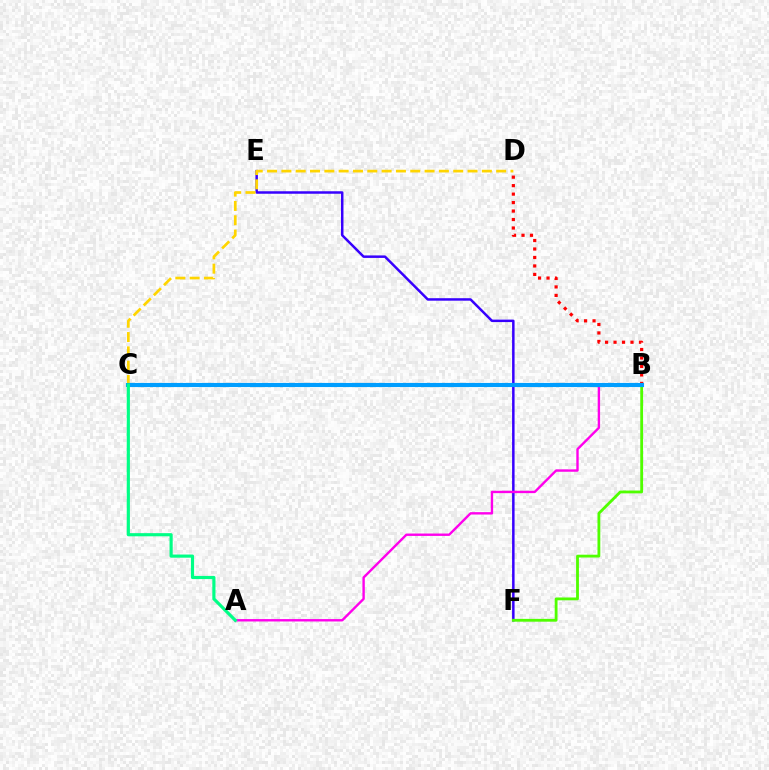{('E', 'F'): [{'color': '#3700ff', 'line_style': 'solid', 'thickness': 1.8}], ('B', 'F'): [{'color': '#4fff00', 'line_style': 'solid', 'thickness': 2.03}], ('C', 'D'): [{'color': '#ffd500', 'line_style': 'dashed', 'thickness': 1.95}], ('B', 'D'): [{'color': '#ff0000', 'line_style': 'dotted', 'thickness': 2.3}], ('A', 'B'): [{'color': '#ff00ed', 'line_style': 'solid', 'thickness': 1.72}], ('B', 'C'): [{'color': '#009eff', 'line_style': 'solid', 'thickness': 2.97}], ('A', 'C'): [{'color': '#00ff86', 'line_style': 'solid', 'thickness': 2.27}]}